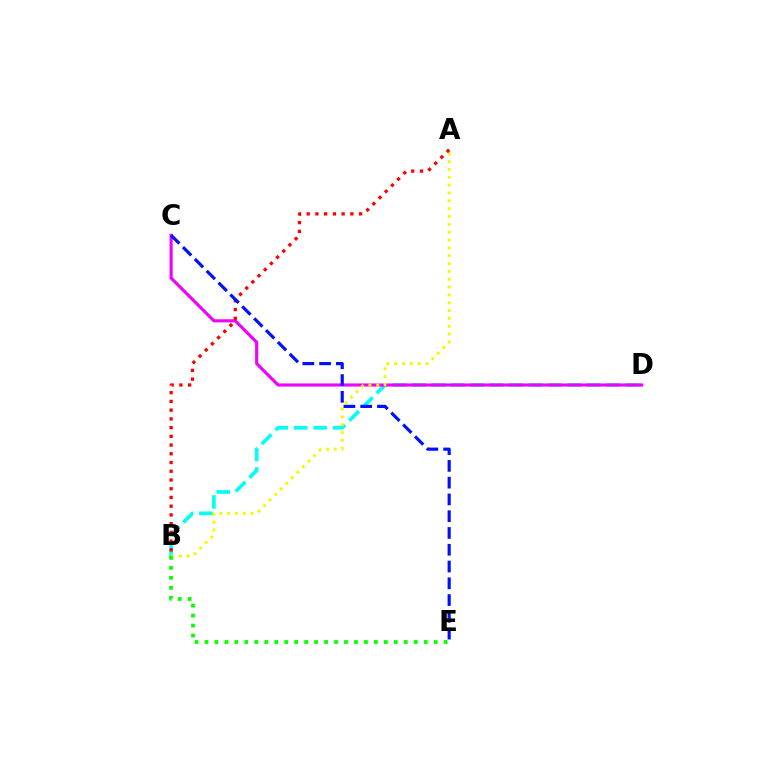{('B', 'D'): [{'color': '#00fff6', 'line_style': 'dashed', 'thickness': 2.64}], ('C', 'D'): [{'color': '#ee00ff', 'line_style': 'solid', 'thickness': 2.24}], ('A', 'B'): [{'color': '#fcf500', 'line_style': 'dotted', 'thickness': 2.13}, {'color': '#ff0000', 'line_style': 'dotted', 'thickness': 2.37}], ('B', 'E'): [{'color': '#08ff00', 'line_style': 'dotted', 'thickness': 2.71}], ('C', 'E'): [{'color': '#0010ff', 'line_style': 'dashed', 'thickness': 2.28}]}